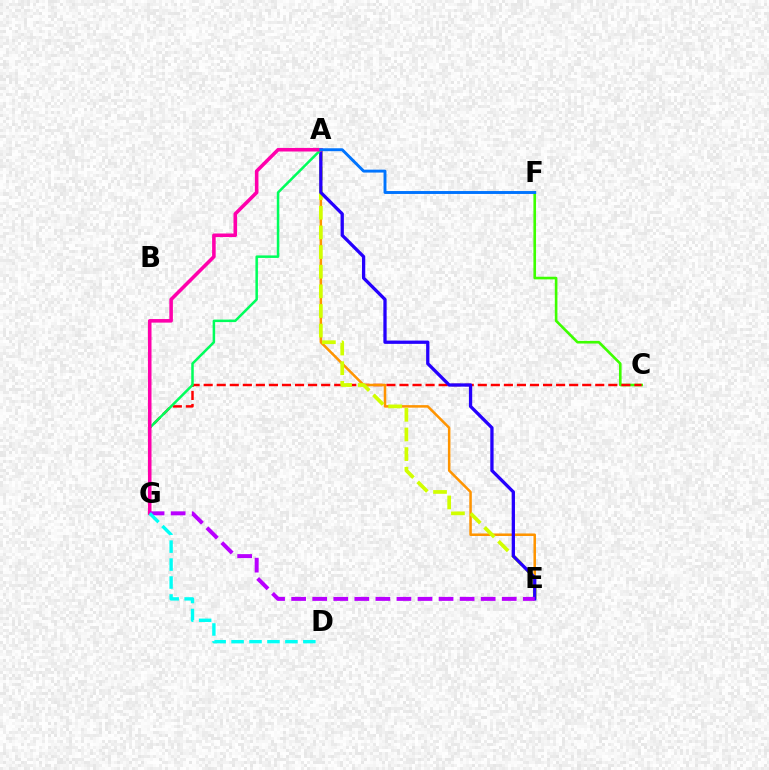{('C', 'F'): [{'color': '#3dff00', 'line_style': 'solid', 'thickness': 1.89}], ('C', 'G'): [{'color': '#ff0000', 'line_style': 'dashed', 'thickness': 1.77}], ('A', 'E'): [{'color': '#ff9400', 'line_style': 'solid', 'thickness': 1.82}, {'color': '#d1ff00', 'line_style': 'dashed', 'thickness': 2.67}, {'color': '#2500ff', 'line_style': 'solid', 'thickness': 2.37}], ('A', 'G'): [{'color': '#00ff5c', 'line_style': 'solid', 'thickness': 1.81}, {'color': '#ff00ac', 'line_style': 'solid', 'thickness': 2.57}], ('E', 'G'): [{'color': '#b900ff', 'line_style': 'dashed', 'thickness': 2.86}], ('A', 'F'): [{'color': '#0074ff', 'line_style': 'solid', 'thickness': 2.1}], ('D', 'G'): [{'color': '#00fff6', 'line_style': 'dashed', 'thickness': 2.44}]}